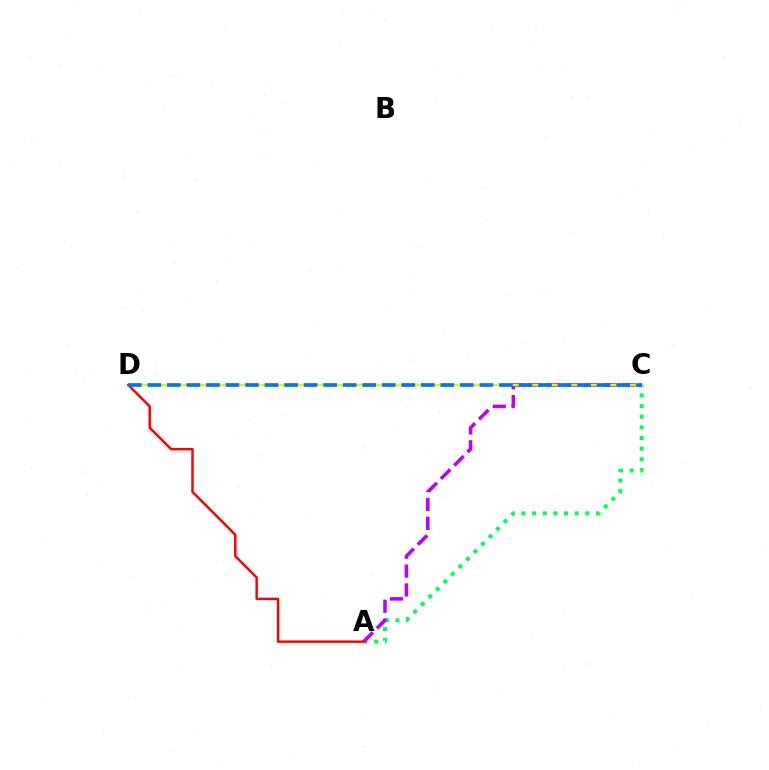{('A', 'C'): [{'color': '#00ff5c', 'line_style': 'dotted', 'thickness': 2.89}, {'color': '#b900ff', 'line_style': 'dashed', 'thickness': 2.56}], ('C', 'D'): [{'color': '#d1ff00', 'line_style': 'solid', 'thickness': 1.59}, {'color': '#0074ff', 'line_style': 'dashed', 'thickness': 2.65}], ('A', 'D'): [{'color': '#ff0000', 'line_style': 'solid', 'thickness': 1.78}]}